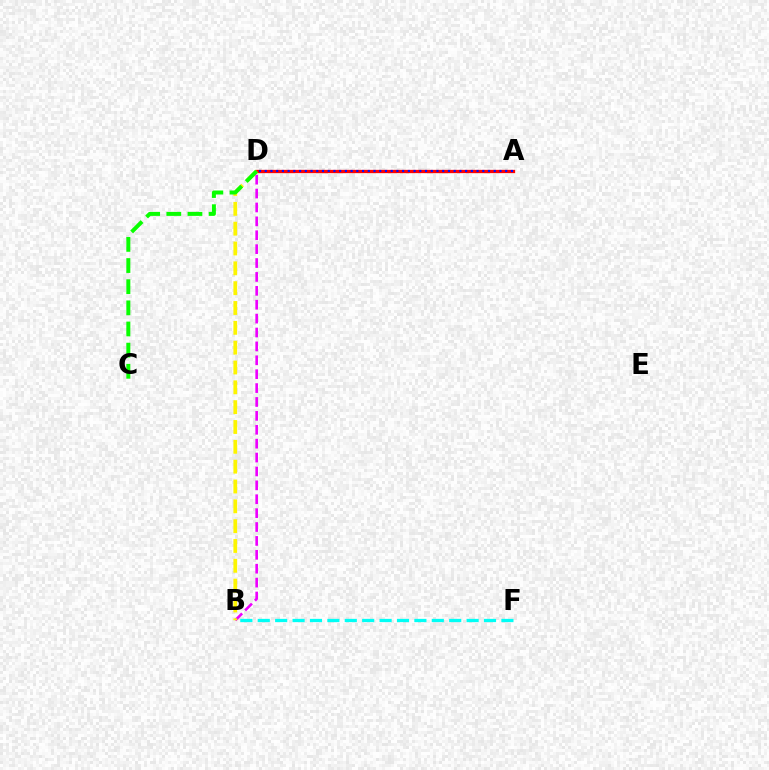{('A', 'D'): [{'color': '#ff0000', 'line_style': 'solid', 'thickness': 2.38}, {'color': '#0010ff', 'line_style': 'dotted', 'thickness': 1.56}], ('B', 'F'): [{'color': '#00fff6', 'line_style': 'dashed', 'thickness': 2.36}], ('B', 'D'): [{'color': '#ee00ff', 'line_style': 'dashed', 'thickness': 1.89}, {'color': '#fcf500', 'line_style': 'dashed', 'thickness': 2.69}], ('C', 'D'): [{'color': '#08ff00', 'line_style': 'dashed', 'thickness': 2.87}]}